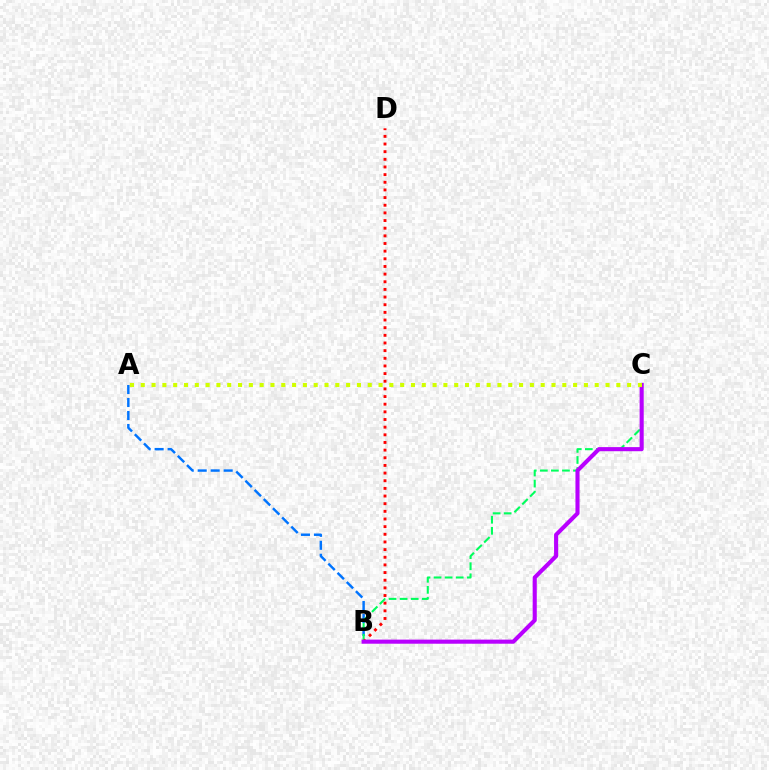{('A', 'B'): [{'color': '#0074ff', 'line_style': 'dashed', 'thickness': 1.76}], ('B', 'C'): [{'color': '#00ff5c', 'line_style': 'dashed', 'thickness': 1.5}, {'color': '#b900ff', 'line_style': 'solid', 'thickness': 2.95}], ('B', 'D'): [{'color': '#ff0000', 'line_style': 'dotted', 'thickness': 2.08}], ('A', 'C'): [{'color': '#d1ff00', 'line_style': 'dotted', 'thickness': 2.94}]}